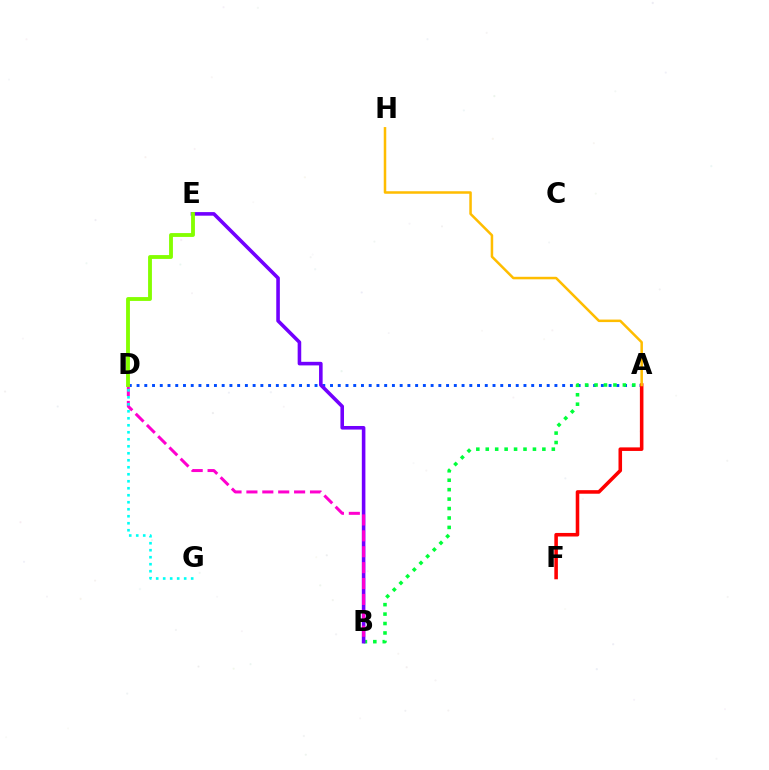{('A', 'D'): [{'color': '#004bff', 'line_style': 'dotted', 'thickness': 2.1}], ('A', 'B'): [{'color': '#00ff39', 'line_style': 'dotted', 'thickness': 2.56}], ('A', 'F'): [{'color': '#ff0000', 'line_style': 'solid', 'thickness': 2.56}], ('A', 'H'): [{'color': '#ffbd00', 'line_style': 'solid', 'thickness': 1.81}], ('B', 'E'): [{'color': '#7200ff', 'line_style': 'solid', 'thickness': 2.58}], ('B', 'D'): [{'color': '#ff00cf', 'line_style': 'dashed', 'thickness': 2.16}], ('D', 'G'): [{'color': '#00fff6', 'line_style': 'dotted', 'thickness': 1.9}], ('D', 'E'): [{'color': '#84ff00', 'line_style': 'solid', 'thickness': 2.77}]}